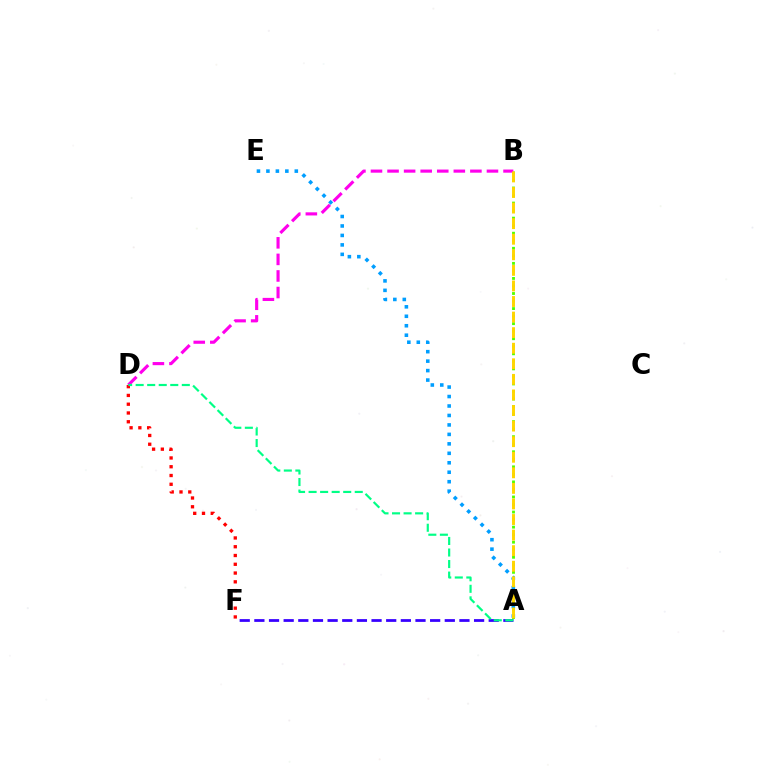{('A', 'F'): [{'color': '#3700ff', 'line_style': 'dashed', 'thickness': 1.99}], ('A', 'B'): [{'color': '#4fff00', 'line_style': 'dotted', 'thickness': 2.05}, {'color': '#ffd500', 'line_style': 'dashed', 'thickness': 2.12}], ('A', 'E'): [{'color': '#009eff', 'line_style': 'dotted', 'thickness': 2.57}], ('D', 'F'): [{'color': '#ff0000', 'line_style': 'dotted', 'thickness': 2.38}], ('B', 'D'): [{'color': '#ff00ed', 'line_style': 'dashed', 'thickness': 2.25}], ('A', 'D'): [{'color': '#00ff86', 'line_style': 'dashed', 'thickness': 1.57}]}